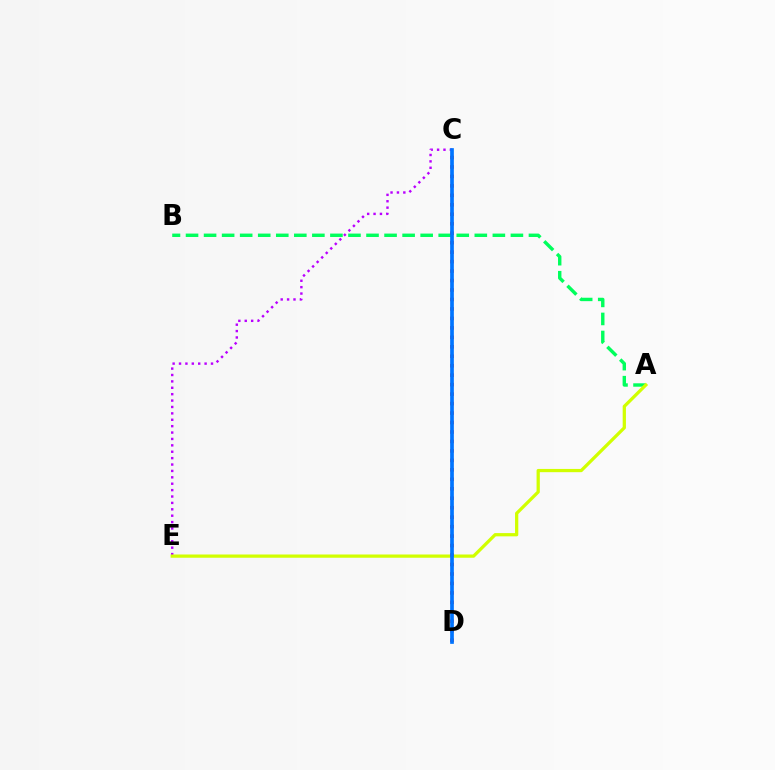{('C', 'E'): [{'color': '#b900ff', 'line_style': 'dotted', 'thickness': 1.74}], ('A', 'B'): [{'color': '#00ff5c', 'line_style': 'dashed', 'thickness': 2.45}], ('A', 'E'): [{'color': '#d1ff00', 'line_style': 'solid', 'thickness': 2.34}], ('C', 'D'): [{'color': '#ff0000', 'line_style': 'dotted', 'thickness': 2.57}, {'color': '#0074ff', 'line_style': 'solid', 'thickness': 2.66}]}